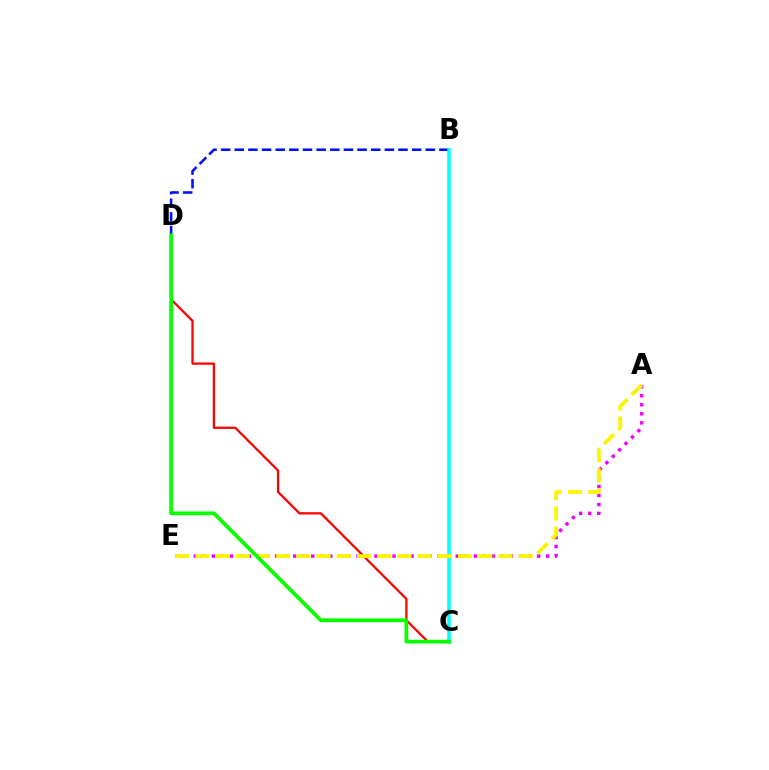{('A', 'E'): [{'color': '#ee00ff', 'line_style': 'dotted', 'thickness': 2.45}, {'color': '#fcf500', 'line_style': 'dashed', 'thickness': 2.74}], ('B', 'D'): [{'color': '#0010ff', 'line_style': 'dashed', 'thickness': 1.85}], ('B', 'C'): [{'color': '#00fff6', 'line_style': 'solid', 'thickness': 2.53}], ('C', 'D'): [{'color': '#ff0000', 'line_style': 'solid', 'thickness': 1.63}, {'color': '#08ff00', 'line_style': 'solid', 'thickness': 2.68}]}